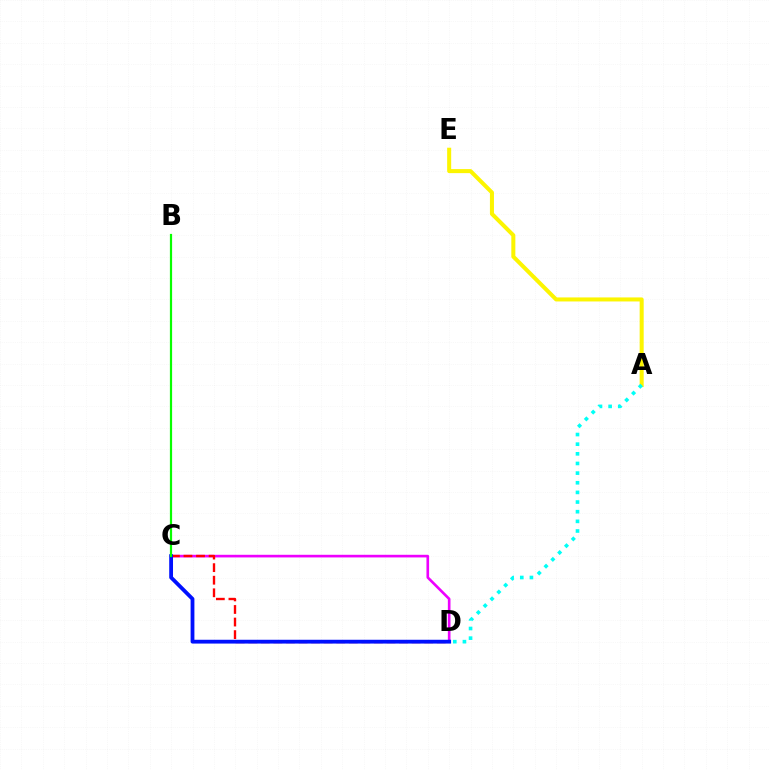{('C', 'D'): [{'color': '#ee00ff', 'line_style': 'solid', 'thickness': 1.9}, {'color': '#ff0000', 'line_style': 'dashed', 'thickness': 1.71}, {'color': '#0010ff', 'line_style': 'solid', 'thickness': 2.74}], ('A', 'E'): [{'color': '#fcf500', 'line_style': 'solid', 'thickness': 2.9}], ('A', 'D'): [{'color': '#00fff6', 'line_style': 'dotted', 'thickness': 2.62}], ('B', 'C'): [{'color': '#08ff00', 'line_style': 'solid', 'thickness': 1.59}]}